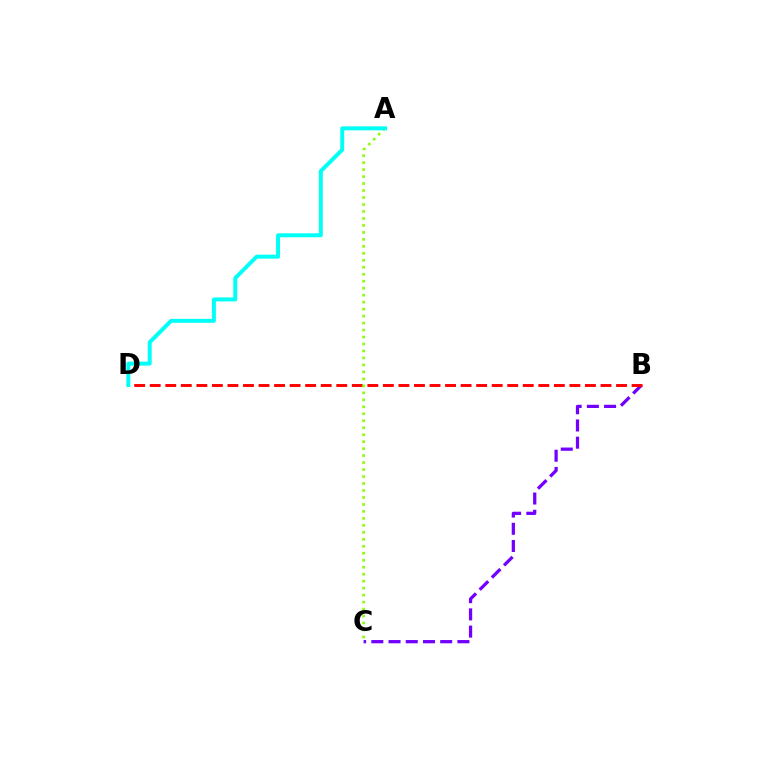{('B', 'C'): [{'color': '#7200ff', 'line_style': 'dashed', 'thickness': 2.34}], ('B', 'D'): [{'color': '#ff0000', 'line_style': 'dashed', 'thickness': 2.11}], ('A', 'C'): [{'color': '#84ff00', 'line_style': 'dotted', 'thickness': 1.9}], ('A', 'D'): [{'color': '#00fff6', 'line_style': 'solid', 'thickness': 2.85}]}